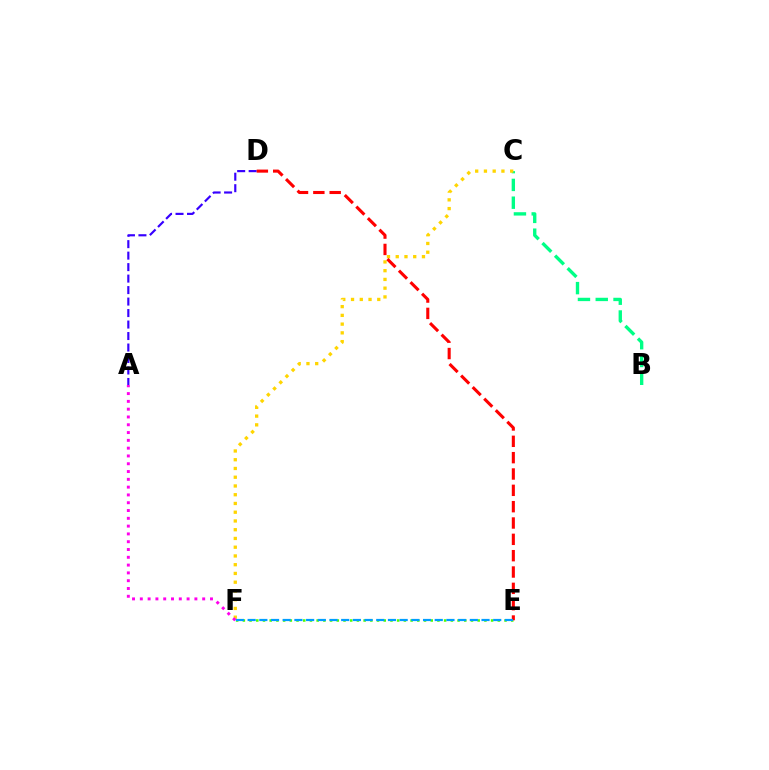{('B', 'C'): [{'color': '#00ff86', 'line_style': 'dashed', 'thickness': 2.42}], ('A', 'D'): [{'color': '#3700ff', 'line_style': 'dashed', 'thickness': 1.56}], ('E', 'F'): [{'color': '#4fff00', 'line_style': 'dotted', 'thickness': 1.82}, {'color': '#009eff', 'line_style': 'dashed', 'thickness': 1.59}], ('C', 'F'): [{'color': '#ffd500', 'line_style': 'dotted', 'thickness': 2.38}], ('D', 'E'): [{'color': '#ff0000', 'line_style': 'dashed', 'thickness': 2.22}], ('A', 'F'): [{'color': '#ff00ed', 'line_style': 'dotted', 'thickness': 2.12}]}